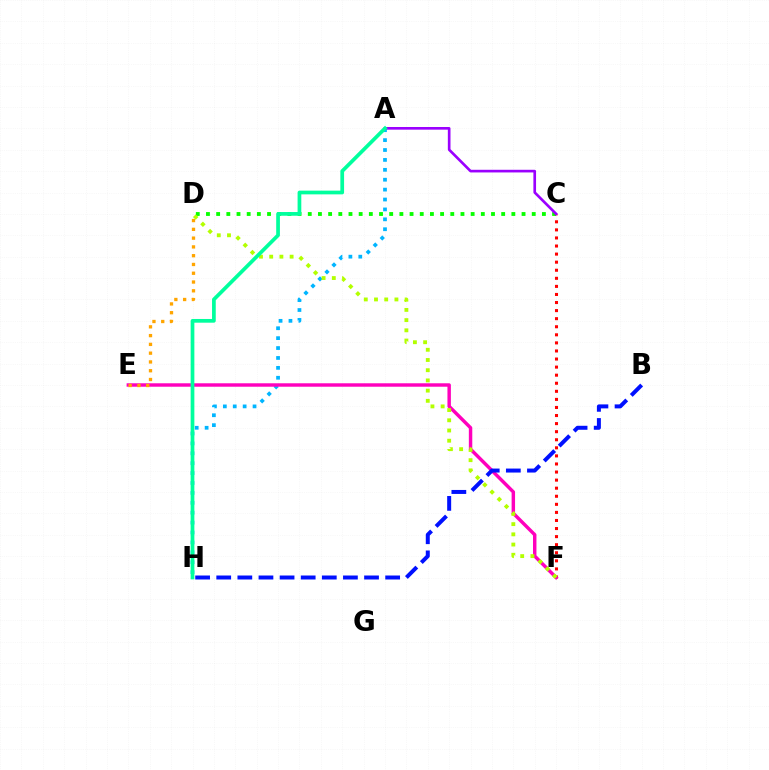{('A', 'H'): [{'color': '#00b5ff', 'line_style': 'dotted', 'thickness': 2.69}, {'color': '#00ff9d', 'line_style': 'solid', 'thickness': 2.68}], ('C', 'D'): [{'color': '#08ff00', 'line_style': 'dotted', 'thickness': 2.77}], ('C', 'F'): [{'color': '#ff0000', 'line_style': 'dotted', 'thickness': 2.19}], ('E', 'F'): [{'color': '#ff00bd', 'line_style': 'solid', 'thickness': 2.48}], ('A', 'C'): [{'color': '#9b00ff', 'line_style': 'solid', 'thickness': 1.92}], ('D', 'F'): [{'color': '#b3ff00', 'line_style': 'dotted', 'thickness': 2.77}], ('D', 'E'): [{'color': '#ffa500', 'line_style': 'dotted', 'thickness': 2.39}], ('B', 'H'): [{'color': '#0010ff', 'line_style': 'dashed', 'thickness': 2.87}]}